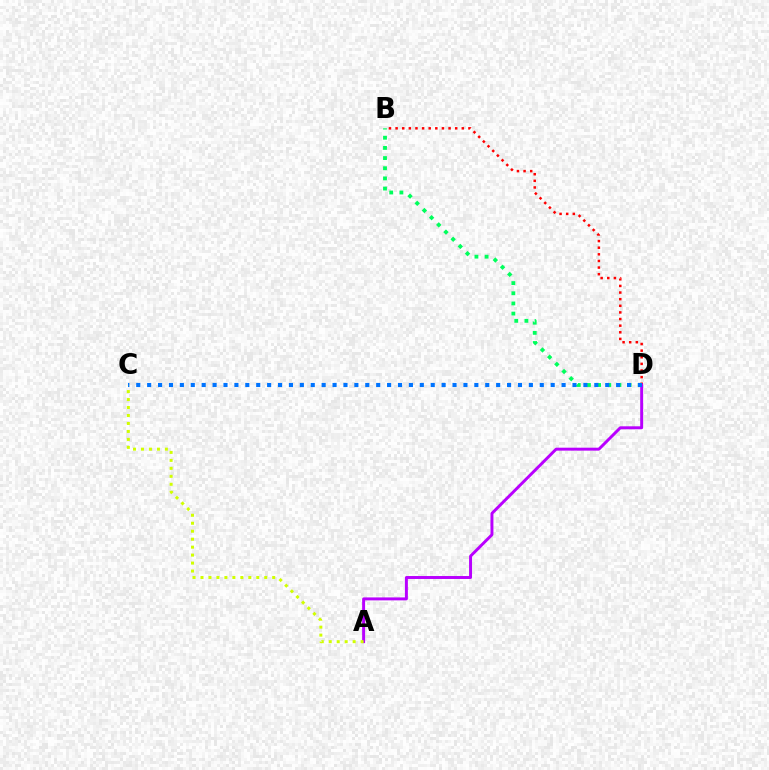{('B', 'D'): [{'color': '#ff0000', 'line_style': 'dotted', 'thickness': 1.8}, {'color': '#00ff5c', 'line_style': 'dotted', 'thickness': 2.76}], ('A', 'D'): [{'color': '#b900ff', 'line_style': 'solid', 'thickness': 2.12}], ('C', 'D'): [{'color': '#0074ff', 'line_style': 'dotted', 'thickness': 2.96}], ('A', 'C'): [{'color': '#d1ff00', 'line_style': 'dotted', 'thickness': 2.17}]}